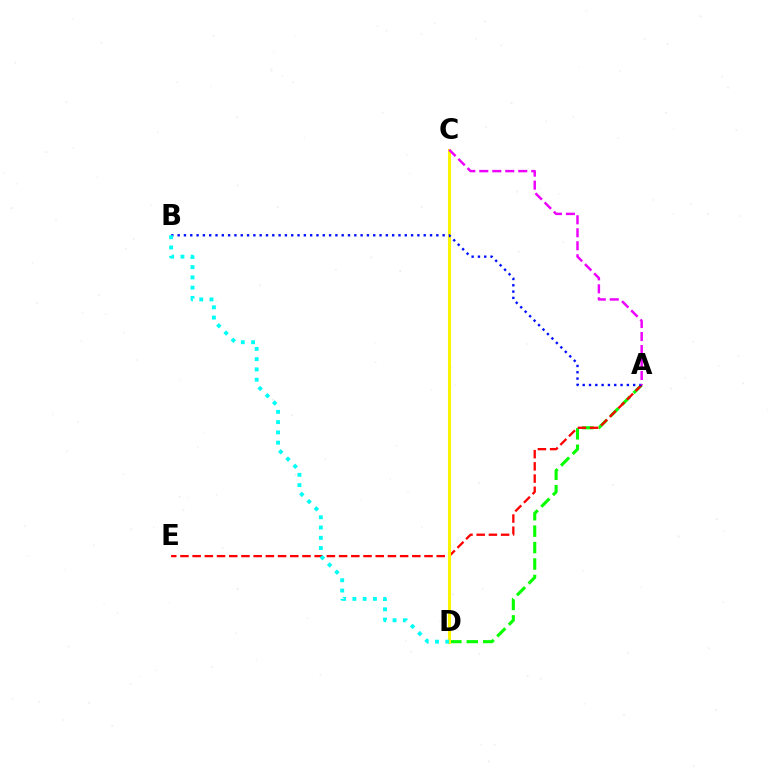{('A', 'D'): [{'color': '#08ff00', 'line_style': 'dashed', 'thickness': 2.23}], ('A', 'E'): [{'color': '#ff0000', 'line_style': 'dashed', 'thickness': 1.66}], ('C', 'D'): [{'color': '#fcf500', 'line_style': 'solid', 'thickness': 2.22}], ('A', 'B'): [{'color': '#0010ff', 'line_style': 'dotted', 'thickness': 1.71}], ('B', 'D'): [{'color': '#00fff6', 'line_style': 'dotted', 'thickness': 2.79}], ('A', 'C'): [{'color': '#ee00ff', 'line_style': 'dashed', 'thickness': 1.76}]}